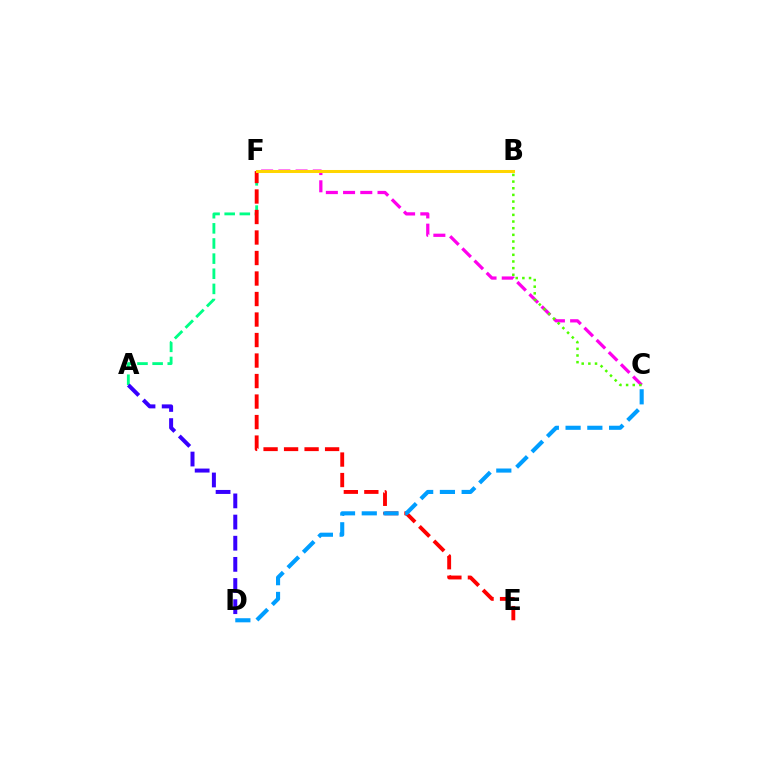{('A', 'F'): [{'color': '#00ff86', 'line_style': 'dashed', 'thickness': 2.06}], ('E', 'F'): [{'color': '#ff0000', 'line_style': 'dashed', 'thickness': 2.79}], ('C', 'F'): [{'color': '#ff00ed', 'line_style': 'dashed', 'thickness': 2.34}], ('B', 'C'): [{'color': '#4fff00', 'line_style': 'dotted', 'thickness': 1.81}], ('B', 'F'): [{'color': '#ffd500', 'line_style': 'solid', 'thickness': 2.18}], ('C', 'D'): [{'color': '#009eff', 'line_style': 'dashed', 'thickness': 2.95}], ('A', 'D'): [{'color': '#3700ff', 'line_style': 'dashed', 'thickness': 2.87}]}